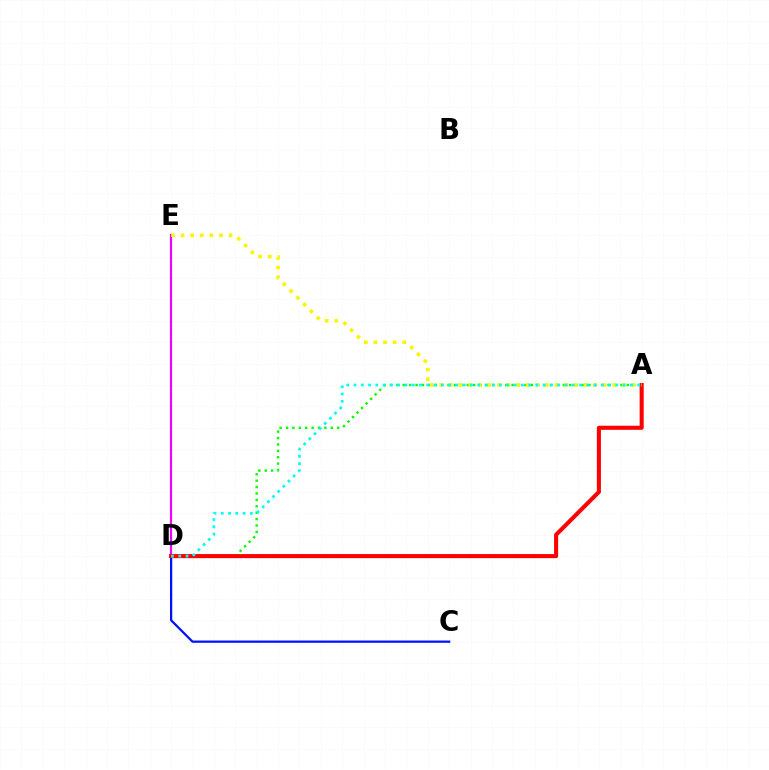{('C', 'D'): [{'color': '#0010ff', 'line_style': 'solid', 'thickness': 1.61}], ('A', 'D'): [{'color': '#08ff00', 'line_style': 'dotted', 'thickness': 1.74}, {'color': '#ff0000', 'line_style': 'solid', 'thickness': 2.93}, {'color': '#00fff6', 'line_style': 'dotted', 'thickness': 1.98}], ('D', 'E'): [{'color': '#ee00ff', 'line_style': 'solid', 'thickness': 1.56}], ('A', 'E'): [{'color': '#fcf500', 'line_style': 'dotted', 'thickness': 2.61}]}